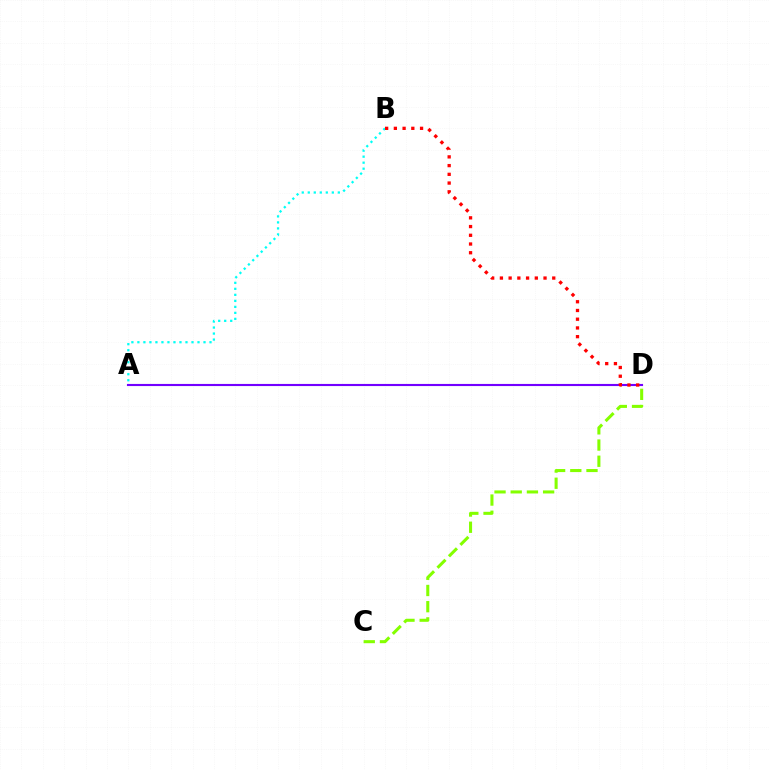{('A', 'B'): [{'color': '#00fff6', 'line_style': 'dotted', 'thickness': 1.63}], ('A', 'D'): [{'color': '#7200ff', 'line_style': 'solid', 'thickness': 1.53}], ('C', 'D'): [{'color': '#84ff00', 'line_style': 'dashed', 'thickness': 2.2}], ('B', 'D'): [{'color': '#ff0000', 'line_style': 'dotted', 'thickness': 2.37}]}